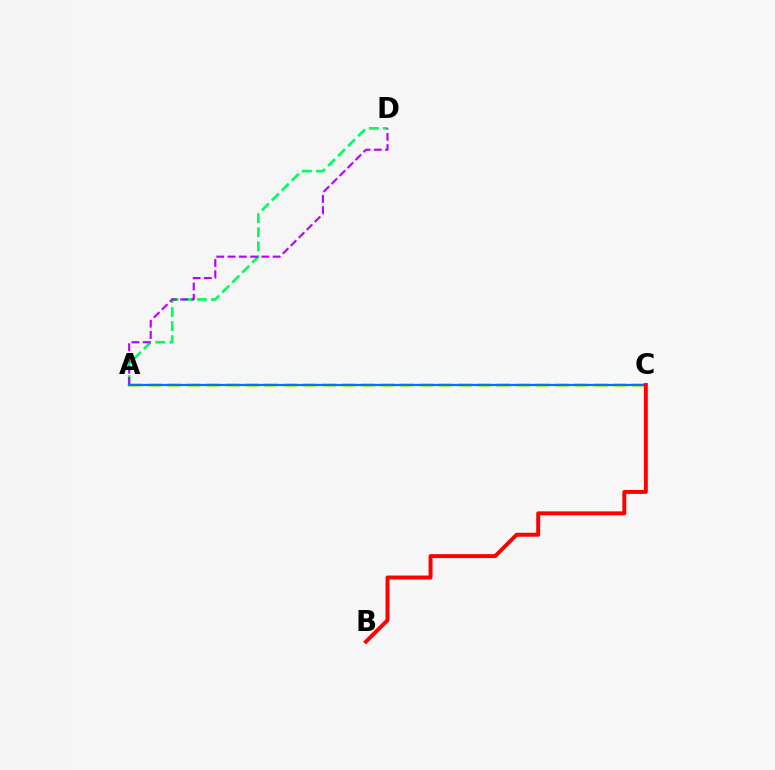{('A', 'D'): [{'color': '#00ff5c', 'line_style': 'dashed', 'thickness': 1.91}, {'color': '#b900ff', 'line_style': 'dashed', 'thickness': 1.53}], ('A', 'C'): [{'color': '#d1ff00', 'line_style': 'dashed', 'thickness': 2.63}, {'color': '#0074ff', 'line_style': 'solid', 'thickness': 1.61}], ('B', 'C'): [{'color': '#ff0000', 'line_style': 'solid', 'thickness': 2.83}]}